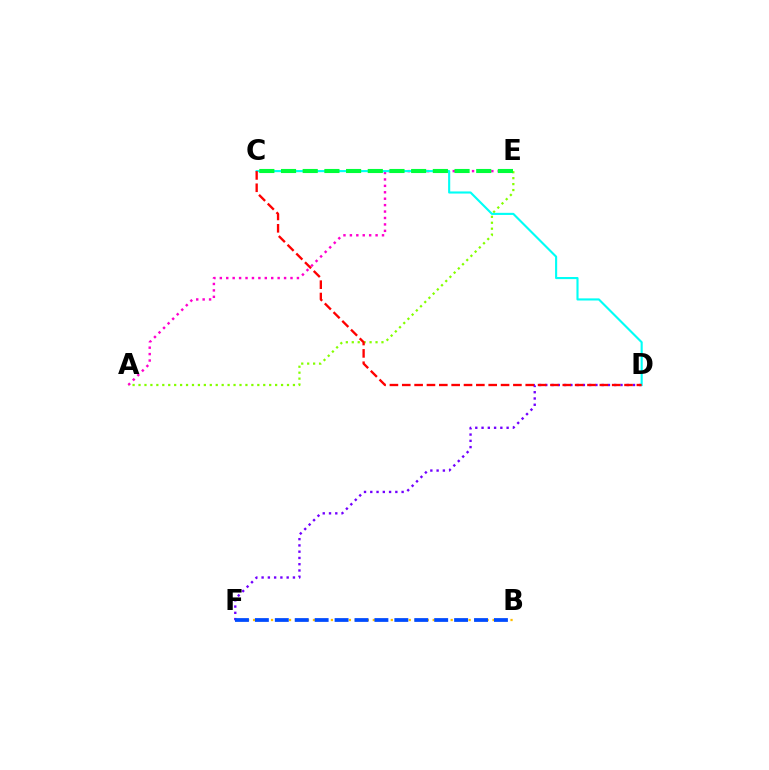{('A', 'E'): [{'color': '#84ff00', 'line_style': 'dotted', 'thickness': 1.61}, {'color': '#ff00cf', 'line_style': 'dotted', 'thickness': 1.75}], ('D', 'F'): [{'color': '#7200ff', 'line_style': 'dotted', 'thickness': 1.7}], ('B', 'F'): [{'color': '#ffbd00', 'line_style': 'dotted', 'thickness': 1.63}, {'color': '#004bff', 'line_style': 'dashed', 'thickness': 2.71}], ('C', 'D'): [{'color': '#00fff6', 'line_style': 'solid', 'thickness': 1.53}, {'color': '#ff0000', 'line_style': 'dashed', 'thickness': 1.68}], ('C', 'E'): [{'color': '#00ff39', 'line_style': 'dashed', 'thickness': 2.95}]}